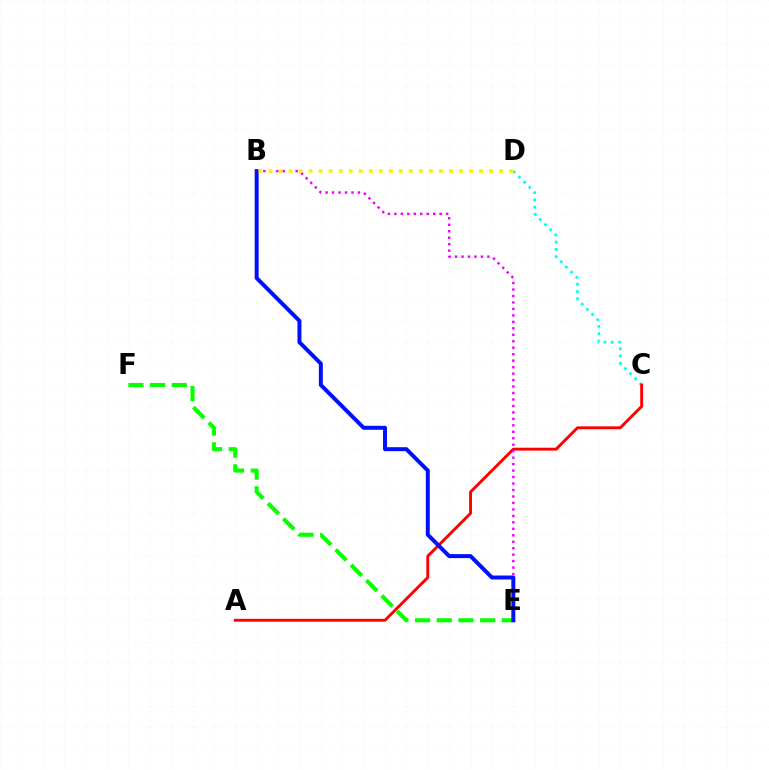{('C', 'D'): [{'color': '#00fff6', 'line_style': 'dotted', 'thickness': 1.98}], ('A', 'C'): [{'color': '#ff0000', 'line_style': 'solid', 'thickness': 2.09}], ('E', 'F'): [{'color': '#08ff00', 'line_style': 'dashed', 'thickness': 2.95}], ('B', 'E'): [{'color': '#ee00ff', 'line_style': 'dotted', 'thickness': 1.76}, {'color': '#0010ff', 'line_style': 'solid', 'thickness': 2.86}], ('B', 'D'): [{'color': '#fcf500', 'line_style': 'dotted', 'thickness': 2.72}]}